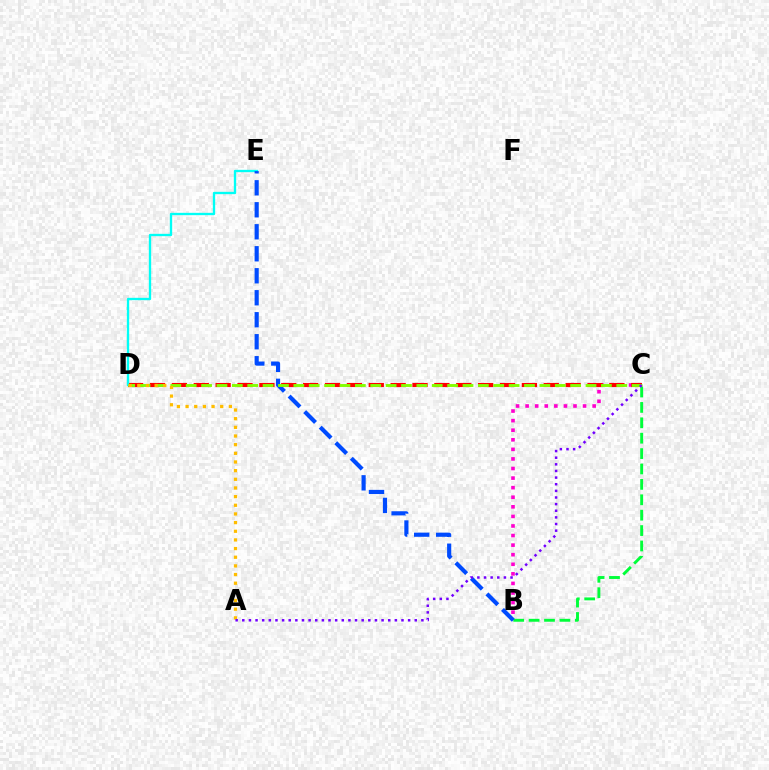{('B', 'C'): [{'color': '#ff00cf', 'line_style': 'dotted', 'thickness': 2.6}, {'color': '#00ff39', 'line_style': 'dashed', 'thickness': 2.09}], ('C', 'D'): [{'color': '#ff0000', 'line_style': 'dashed', 'thickness': 2.97}, {'color': '#84ff00', 'line_style': 'dashed', 'thickness': 2.09}], ('D', 'E'): [{'color': '#00fff6', 'line_style': 'solid', 'thickness': 1.68}], ('B', 'E'): [{'color': '#004bff', 'line_style': 'dashed', 'thickness': 2.99}], ('A', 'D'): [{'color': '#ffbd00', 'line_style': 'dotted', 'thickness': 2.35}], ('A', 'C'): [{'color': '#7200ff', 'line_style': 'dotted', 'thickness': 1.8}]}